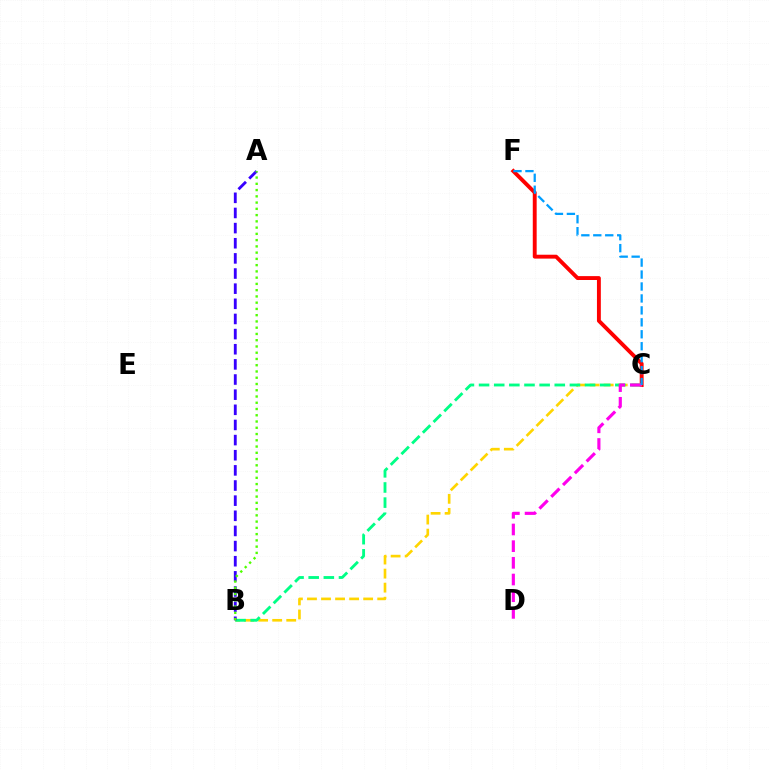{('C', 'F'): [{'color': '#ff0000', 'line_style': 'solid', 'thickness': 2.8}, {'color': '#009eff', 'line_style': 'dashed', 'thickness': 1.62}], ('B', 'C'): [{'color': '#ffd500', 'line_style': 'dashed', 'thickness': 1.91}, {'color': '#00ff86', 'line_style': 'dashed', 'thickness': 2.06}], ('A', 'B'): [{'color': '#3700ff', 'line_style': 'dashed', 'thickness': 2.06}, {'color': '#4fff00', 'line_style': 'dotted', 'thickness': 1.7}], ('C', 'D'): [{'color': '#ff00ed', 'line_style': 'dashed', 'thickness': 2.27}]}